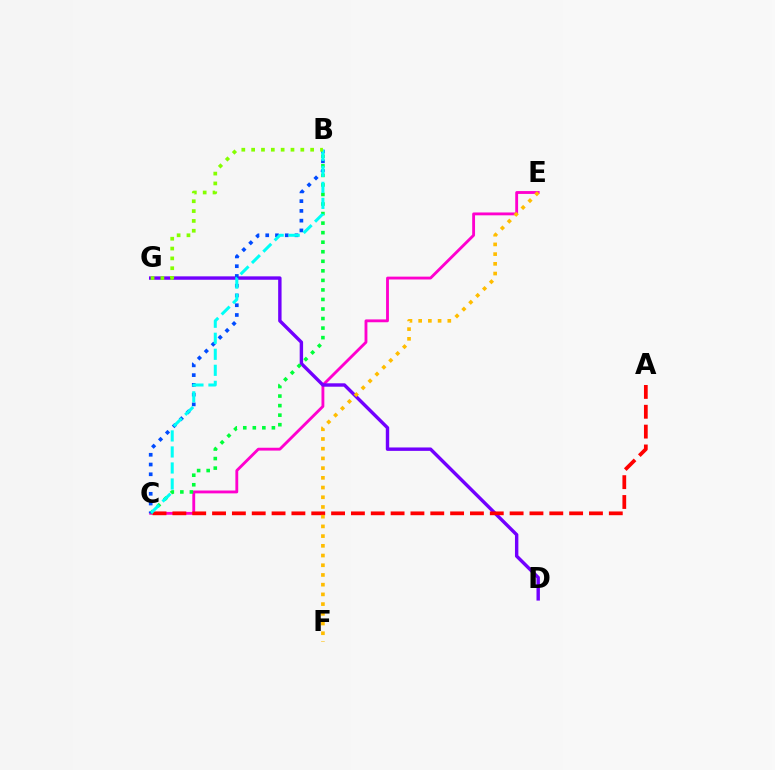{('C', 'E'): [{'color': '#ff00cf', 'line_style': 'solid', 'thickness': 2.05}], ('D', 'G'): [{'color': '#7200ff', 'line_style': 'solid', 'thickness': 2.45}], ('B', 'C'): [{'color': '#00ff39', 'line_style': 'dotted', 'thickness': 2.59}, {'color': '#004bff', 'line_style': 'dotted', 'thickness': 2.65}, {'color': '#00fff6', 'line_style': 'dashed', 'thickness': 2.18}], ('A', 'C'): [{'color': '#ff0000', 'line_style': 'dashed', 'thickness': 2.69}], ('E', 'F'): [{'color': '#ffbd00', 'line_style': 'dotted', 'thickness': 2.64}], ('B', 'G'): [{'color': '#84ff00', 'line_style': 'dotted', 'thickness': 2.67}]}